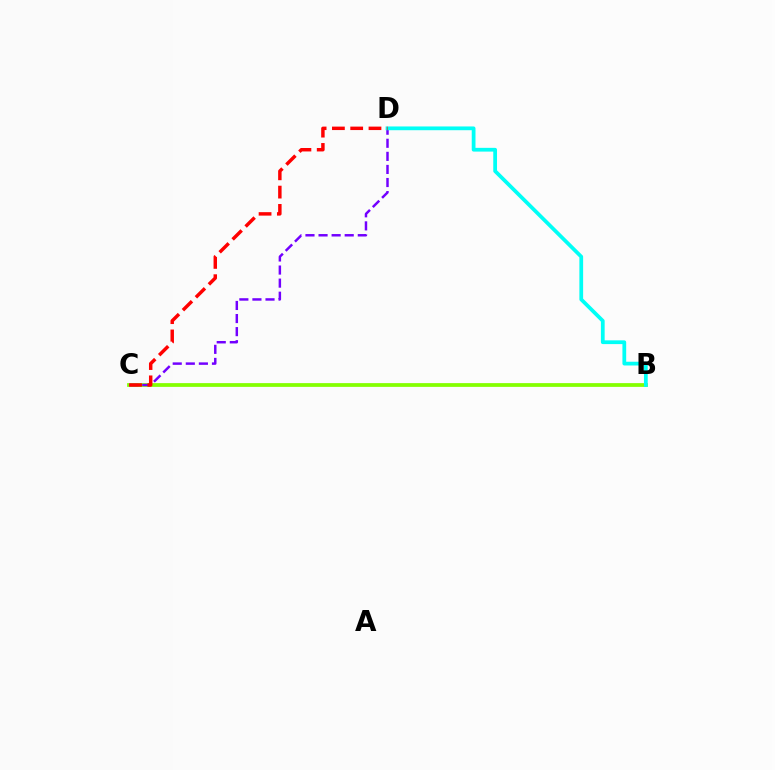{('B', 'C'): [{'color': '#84ff00', 'line_style': 'solid', 'thickness': 2.7}], ('C', 'D'): [{'color': '#7200ff', 'line_style': 'dashed', 'thickness': 1.78}, {'color': '#ff0000', 'line_style': 'dashed', 'thickness': 2.48}], ('B', 'D'): [{'color': '#00fff6', 'line_style': 'solid', 'thickness': 2.7}]}